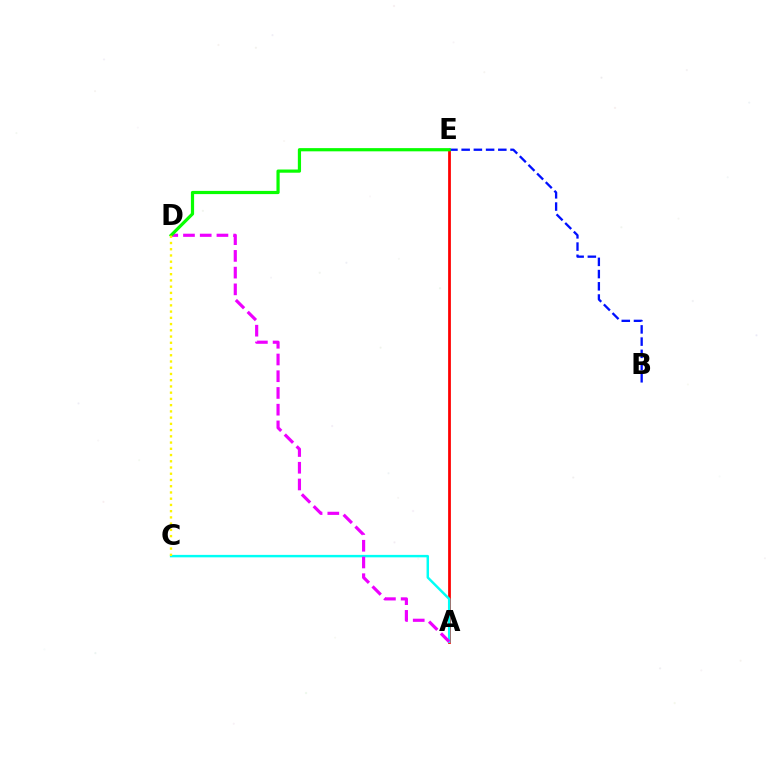{('A', 'E'): [{'color': '#ff0000', 'line_style': 'solid', 'thickness': 1.98}], ('A', 'C'): [{'color': '#00fff6', 'line_style': 'solid', 'thickness': 1.77}], ('A', 'D'): [{'color': '#ee00ff', 'line_style': 'dashed', 'thickness': 2.27}], ('B', 'E'): [{'color': '#0010ff', 'line_style': 'dashed', 'thickness': 1.66}], ('D', 'E'): [{'color': '#08ff00', 'line_style': 'solid', 'thickness': 2.3}], ('C', 'D'): [{'color': '#fcf500', 'line_style': 'dotted', 'thickness': 1.69}]}